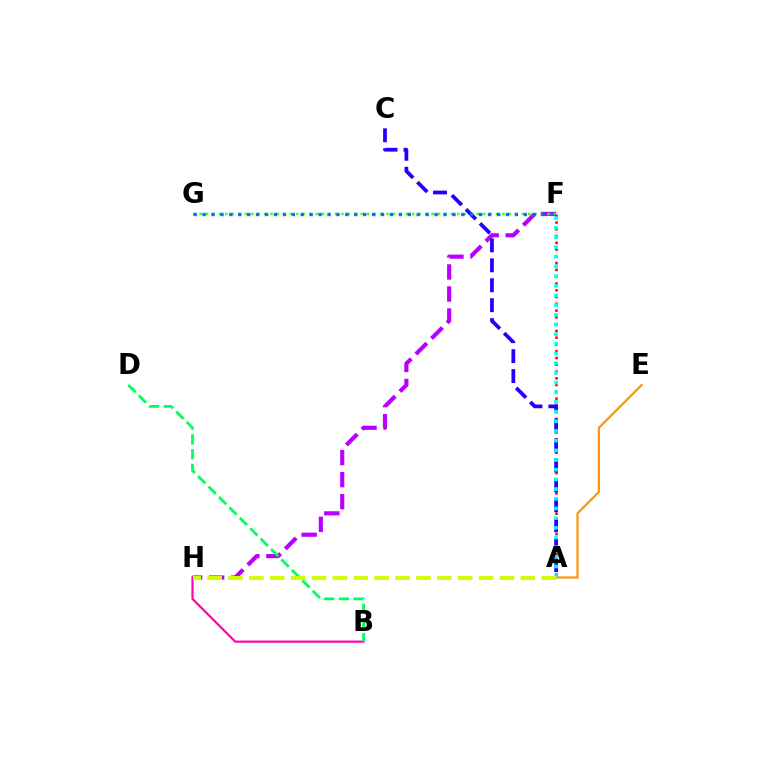{('F', 'H'): [{'color': '#b900ff', 'line_style': 'dashed', 'thickness': 2.99}], ('F', 'G'): [{'color': '#3dff00', 'line_style': 'dotted', 'thickness': 1.75}, {'color': '#0074ff', 'line_style': 'dotted', 'thickness': 2.42}], ('A', 'F'): [{'color': '#ff0000', 'line_style': 'dotted', 'thickness': 1.84}, {'color': '#00fff6', 'line_style': 'dotted', 'thickness': 2.63}], ('B', 'H'): [{'color': '#ff00ac', 'line_style': 'solid', 'thickness': 1.57}], ('A', 'E'): [{'color': '#ff9400', 'line_style': 'solid', 'thickness': 1.56}], ('B', 'D'): [{'color': '#00ff5c', 'line_style': 'dashed', 'thickness': 2.0}], ('A', 'C'): [{'color': '#2500ff', 'line_style': 'dashed', 'thickness': 2.71}], ('A', 'H'): [{'color': '#d1ff00', 'line_style': 'dashed', 'thickness': 2.84}]}